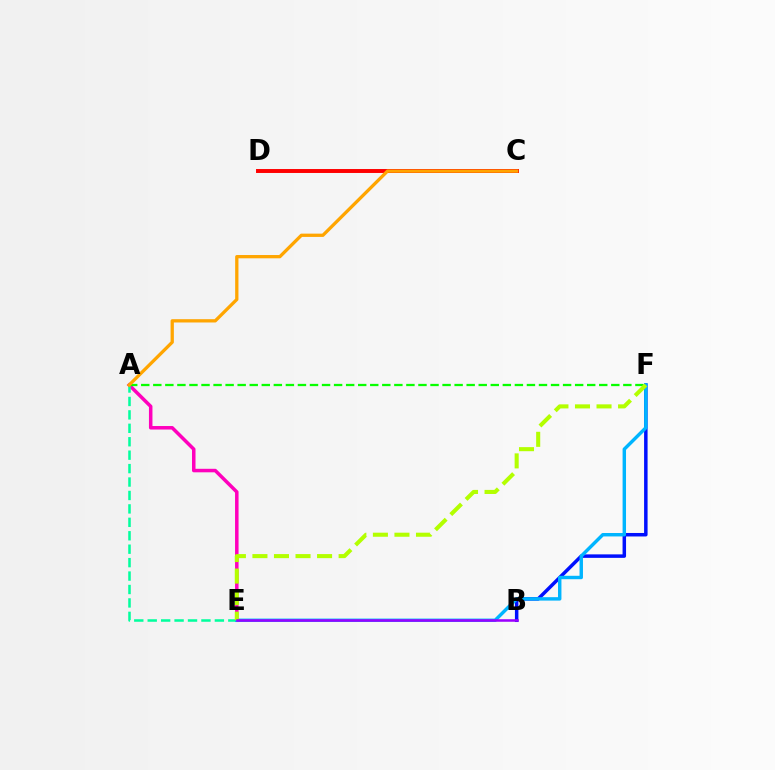{('A', 'E'): [{'color': '#ff00bd', 'line_style': 'solid', 'thickness': 2.53}, {'color': '#00ff9d', 'line_style': 'dashed', 'thickness': 1.82}], ('B', 'F'): [{'color': '#0010ff', 'line_style': 'solid', 'thickness': 2.51}], ('C', 'D'): [{'color': '#ff0000', 'line_style': 'solid', 'thickness': 2.83}], ('A', 'F'): [{'color': '#08ff00', 'line_style': 'dashed', 'thickness': 1.64}], ('E', 'F'): [{'color': '#00b5ff', 'line_style': 'solid', 'thickness': 2.47}, {'color': '#b3ff00', 'line_style': 'dashed', 'thickness': 2.93}], ('A', 'C'): [{'color': '#ffa500', 'line_style': 'solid', 'thickness': 2.36}], ('B', 'E'): [{'color': '#9b00ff', 'line_style': 'solid', 'thickness': 1.83}]}